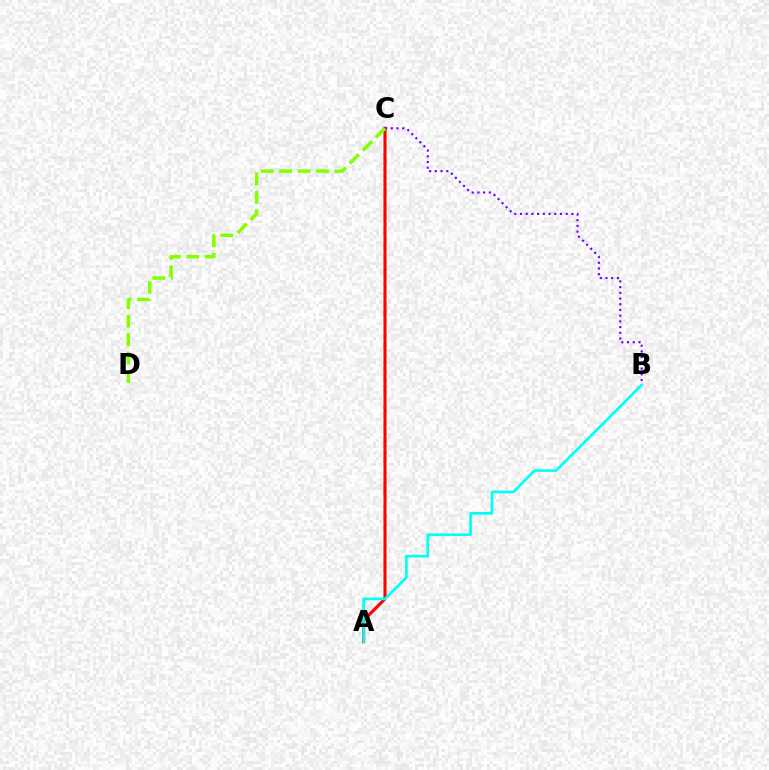{('A', 'C'): [{'color': '#ff0000', 'line_style': 'solid', 'thickness': 2.23}], ('B', 'C'): [{'color': '#7200ff', 'line_style': 'dotted', 'thickness': 1.55}], ('A', 'B'): [{'color': '#00fff6', 'line_style': 'solid', 'thickness': 1.91}], ('C', 'D'): [{'color': '#84ff00', 'line_style': 'dashed', 'thickness': 2.5}]}